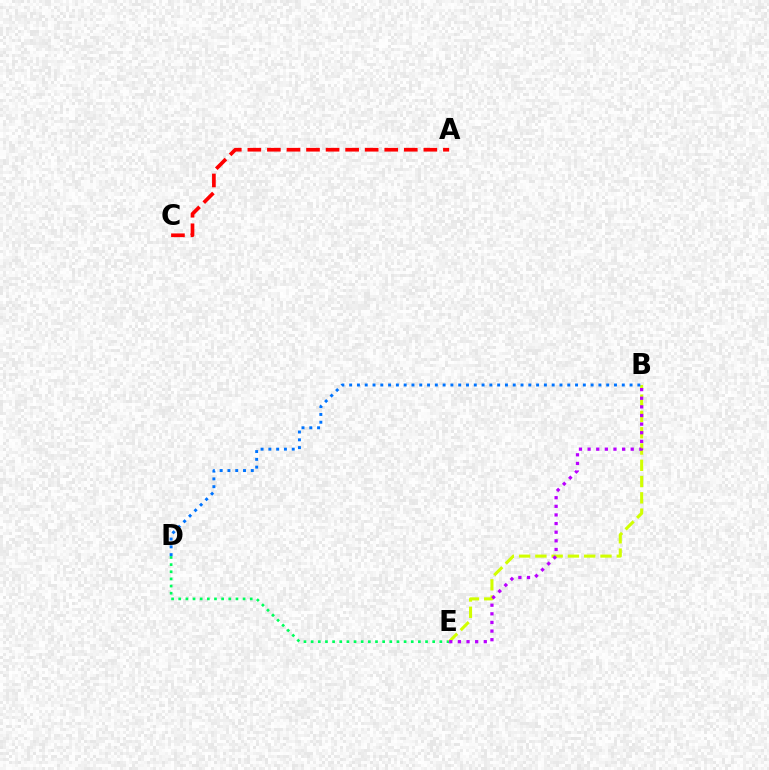{('D', 'E'): [{'color': '#00ff5c', 'line_style': 'dotted', 'thickness': 1.94}], ('A', 'C'): [{'color': '#ff0000', 'line_style': 'dashed', 'thickness': 2.66}], ('B', 'E'): [{'color': '#d1ff00', 'line_style': 'dashed', 'thickness': 2.21}, {'color': '#b900ff', 'line_style': 'dotted', 'thickness': 2.34}], ('B', 'D'): [{'color': '#0074ff', 'line_style': 'dotted', 'thickness': 2.12}]}